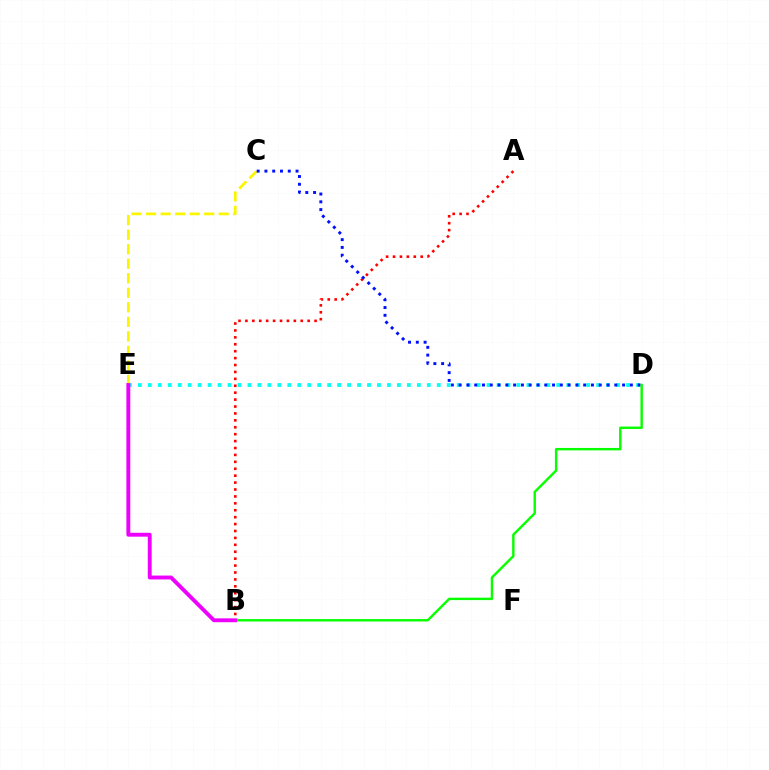{('D', 'E'): [{'color': '#00fff6', 'line_style': 'dotted', 'thickness': 2.71}], ('A', 'B'): [{'color': '#ff0000', 'line_style': 'dotted', 'thickness': 1.88}], ('C', 'E'): [{'color': '#fcf500', 'line_style': 'dashed', 'thickness': 1.97}], ('C', 'D'): [{'color': '#0010ff', 'line_style': 'dotted', 'thickness': 2.11}], ('B', 'D'): [{'color': '#08ff00', 'line_style': 'solid', 'thickness': 1.74}], ('B', 'E'): [{'color': '#ee00ff', 'line_style': 'solid', 'thickness': 2.8}]}